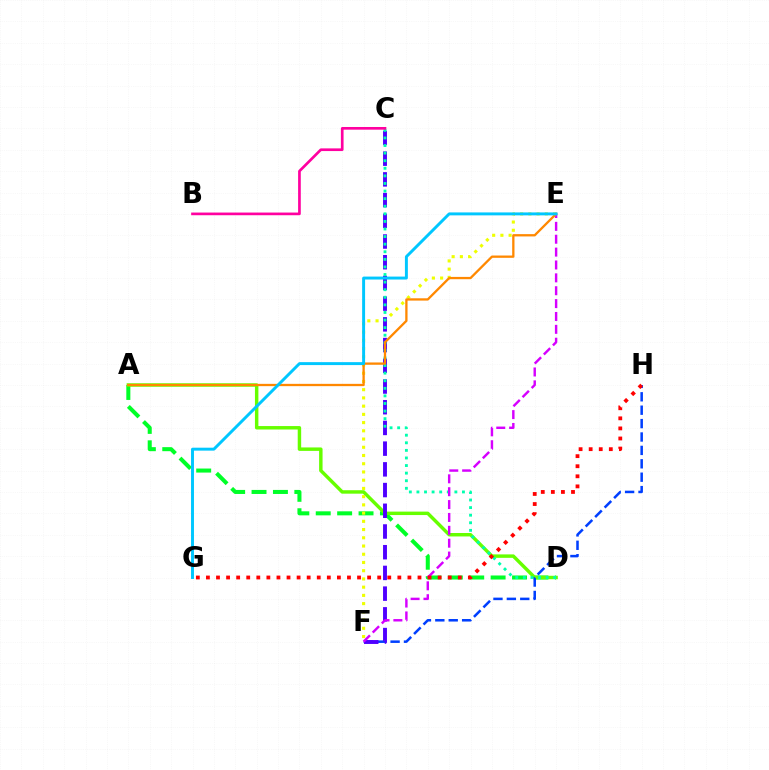{('A', 'D'): [{'color': '#00ff27', 'line_style': 'dashed', 'thickness': 2.91}, {'color': '#66ff00', 'line_style': 'solid', 'thickness': 2.48}], ('F', 'H'): [{'color': '#003fff', 'line_style': 'dashed', 'thickness': 1.82}], ('E', 'F'): [{'color': '#eeff00', 'line_style': 'dotted', 'thickness': 2.24}, {'color': '#d600ff', 'line_style': 'dashed', 'thickness': 1.75}], ('C', 'F'): [{'color': '#4f00ff', 'line_style': 'dashed', 'thickness': 2.81}], ('C', 'D'): [{'color': '#00ffaf', 'line_style': 'dotted', 'thickness': 2.06}], ('B', 'C'): [{'color': '#ff00a0', 'line_style': 'solid', 'thickness': 1.93}], ('A', 'E'): [{'color': '#ff8800', 'line_style': 'solid', 'thickness': 1.66}], ('G', 'H'): [{'color': '#ff0000', 'line_style': 'dotted', 'thickness': 2.74}], ('E', 'G'): [{'color': '#00c7ff', 'line_style': 'solid', 'thickness': 2.12}]}